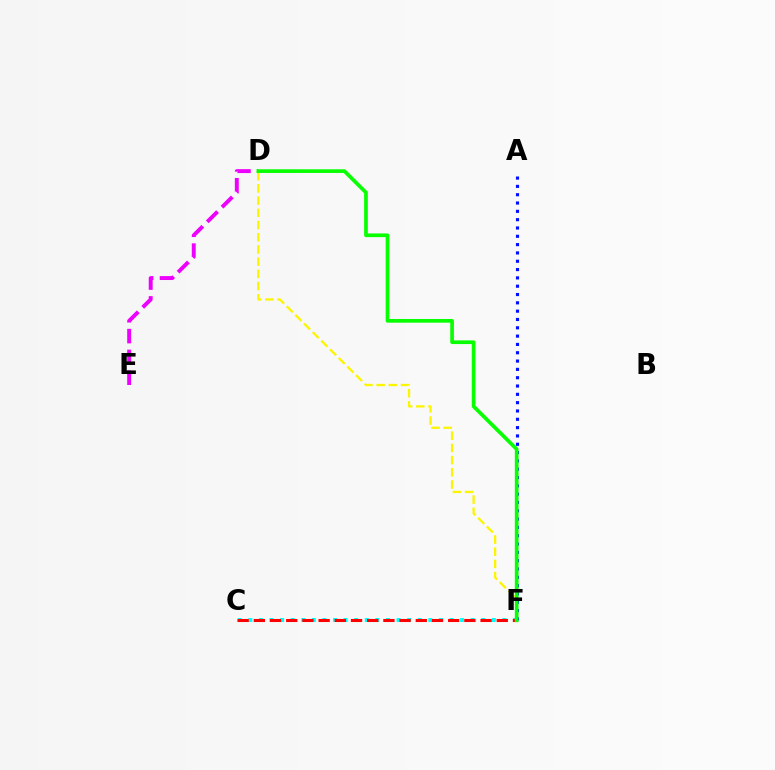{('C', 'F'): [{'color': '#00fff6', 'line_style': 'dotted', 'thickness': 2.88}, {'color': '#ff0000', 'line_style': 'dashed', 'thickness': 2.2}], ('A', 'F'): [{'color': '#0010ff', 'line_style': 'dotted', 'thickness': 2.26}], ('D', 'E'): [{'color': '#ee00ff', 'line_style': 'dashed', 'thickness': 2.83}], ('D', 'F'): [{'color': '#fcf500', 'line_style': 'dashed', 'thickness': 1.66}, {'color': '#08ff00', 'line_style': 'solid', 'thickness': 2.65}]}